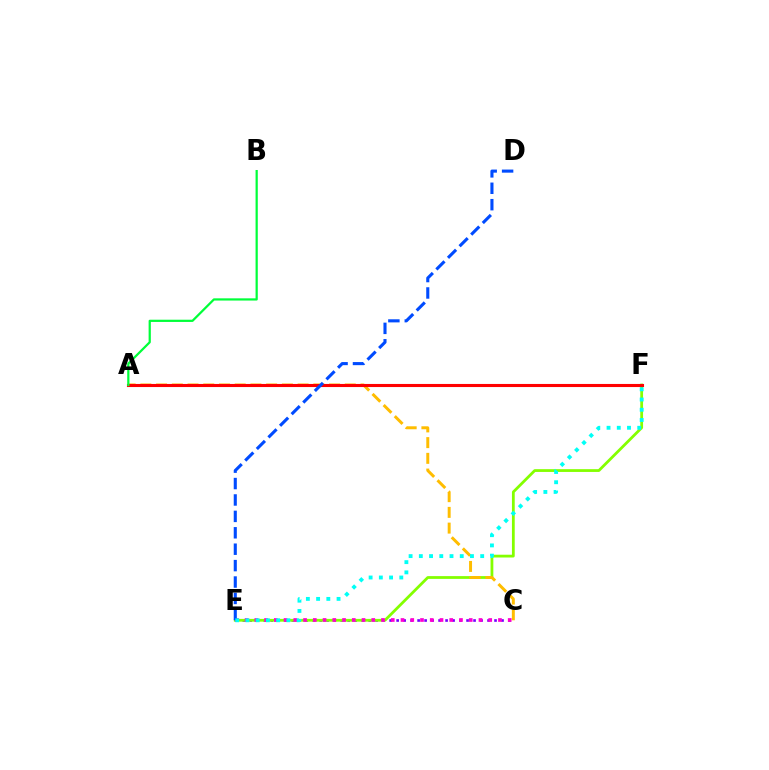{('C', 'E'): [{'color': '#7200ff', 'line_style': 'dotted', 'thickness': 1.9}, {'color': '#ff00cf', 'line_style': 'dotted', 'thickness': 2.65}], ('E', 'F'): [{'color': '#84ff00', 'line_style': 'solid', 'thickness': 2.0}, {'color': '#00fff6', 'line_style': 'dotted', 'thickness': 2.78}], ('A', 'C'): [{'color': '#ffbd00', 'line_style': 'dashed', 'thickness': 2.14}], ('A', 'F'): [{'color': '#ff0000', 'line_style': 'solid', 'thickness': 2.23}], ('D', 'E'): [{'color': '#004bff', 'line_style': 'dashed', 'thickness': 2.23}], ('A', 'B'): [{'color': '#00ff39', 'line_style': 'solid', 'thickness': 1.6}]}